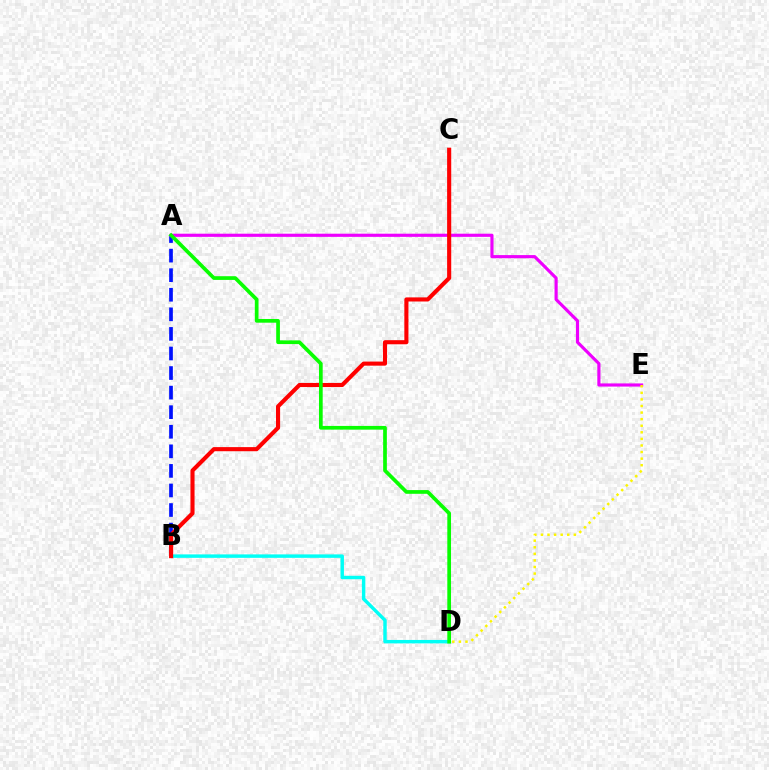{('A', 'B'): [{'color': '#0010ff', 'line_style': 'dashed', 'thickness': 2.66}], ('A', 'E'): [{'color': '#ee00ff', 'line_style': 'solid', 'thickness': 2.27}], ('B', 'D'): [{'color': '#00fff6', 'line_style': 'solid', 'thickness': 2.48}], ('B', 'C'): [{'color': '#ff0000', 'line_style': 'solid', 'thickness': 2.95}], ('D', 'E'): [{'color': '#fcf500', 'line_style': 'dotted', 'thickness': 1.79}], ('A', 'D'): [{'color': '#08ff00', 'line_style': 'solid', 'thickness': 2.67}]}